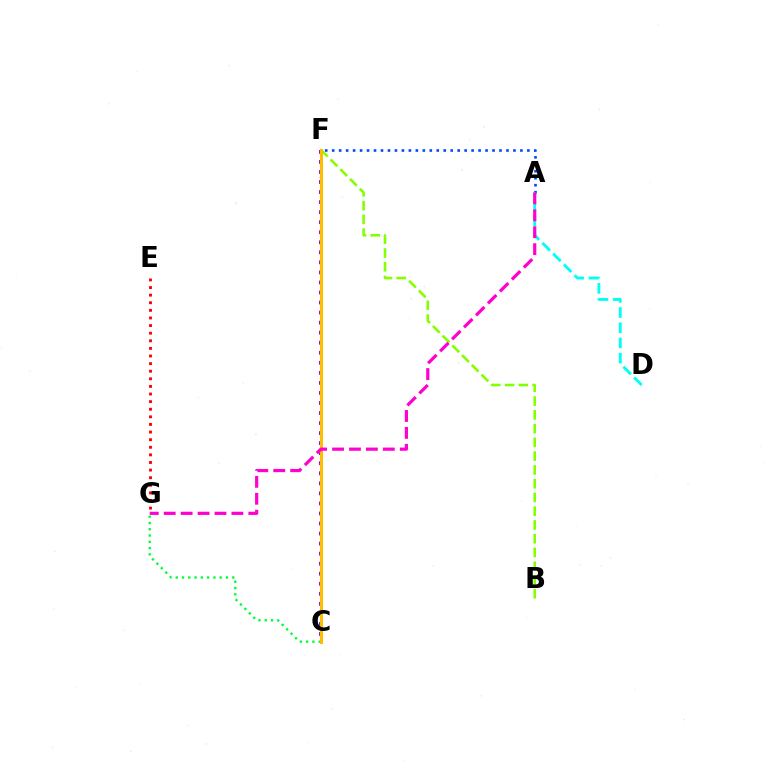{('C', 'F'): [{'color': '#7200ff', 'line_style': 'dotted', 'thickness': 2.73}, {'color': '#ffbd00', 'line_style': 'solid', 'thickness': 2.18}], ('C', 'G'): [{'color': '#00ff39', 'line_style': 'dotted', 'thickness': 1.71}], ('B', 'F'): [{'color': '#84ff00', 'line_style': 'dashed', 'thickness': 1.87}], ('A', 'F'): [{'color': '#004bff', 'line_style': 'dotted', 'thickness': 1.89}], ('E', 'G'): [{'color': '#ff0000', 'line_style': 'dotted', 'thickness': 2.07}], ('A', 'D'): [{'color': '#00fff6', 'line_style': 'dashed', 'thickness': 2.07}], ('A', 'G'): [{'color': '#ff00cf', 'line_style': 'dashed', 'thickness': 2.3}]}